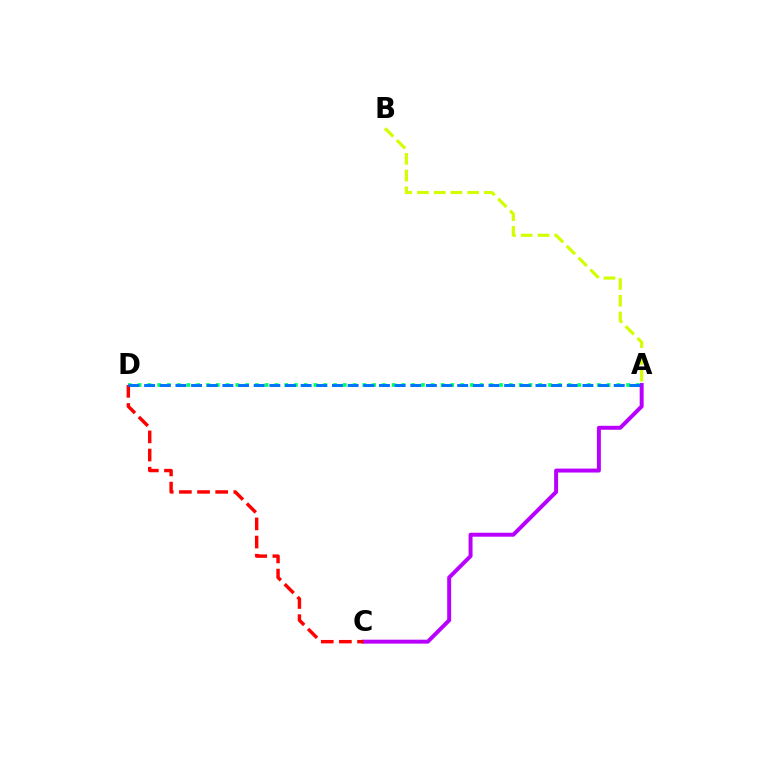{('A', 'C'): [{'color': '#b900ff', 'line_style': 'solid', 'thickness': 2.85}], ('A', 'B'): [{'color': '#d1ff00', 'line_style': 'dashed', 'thickness': 2.28}], ('A', 'D'): [{'color': '#00ff5c', 'line_style': 'dotted', 'thickness': 2.65}, {'color': '#0074ff', 'line_style': 'dashed', 'thickness': 2.13}], ('C', 'D'): [{'color': '#ff0000', 'line_style': 'dashed', 'thickness': 2.46}]}